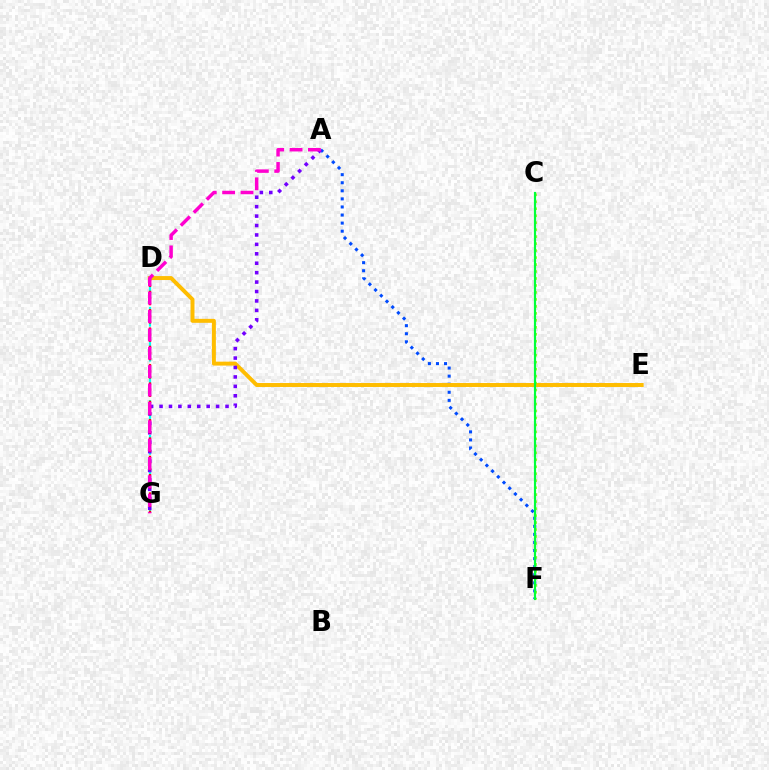{('A', 'F'): [{'color': '#004bff', 'line_style': 'dotted', 'thickness': 2.19}], ('D', 'E'): [{'color': '#ffbd00', 'line_style': 'solid', 'thickness': 2.85}], ('D', 'G'): [{'color': '#00fff6', 'line_style': 'dashed', 'thickness': 1.58}, {'color': '#ff0000', 'line_style': 'dotted', 'thickness': 1.66}], ('A', 'G'): [{'color': '#7200ff', 'line_style': 'dotted', 'thickness': 2.56}, {'color': '#ff00cf', 'line_style': 'dashed', 'thickness': 2.5}], ('C', 'F'): [{'color': '#84ff00', 'line_style': 'dotted', 'thickness': 1.89}, {'color': '#00ff39', 'line_style': 'solid', 'thickness': 1.56}]}